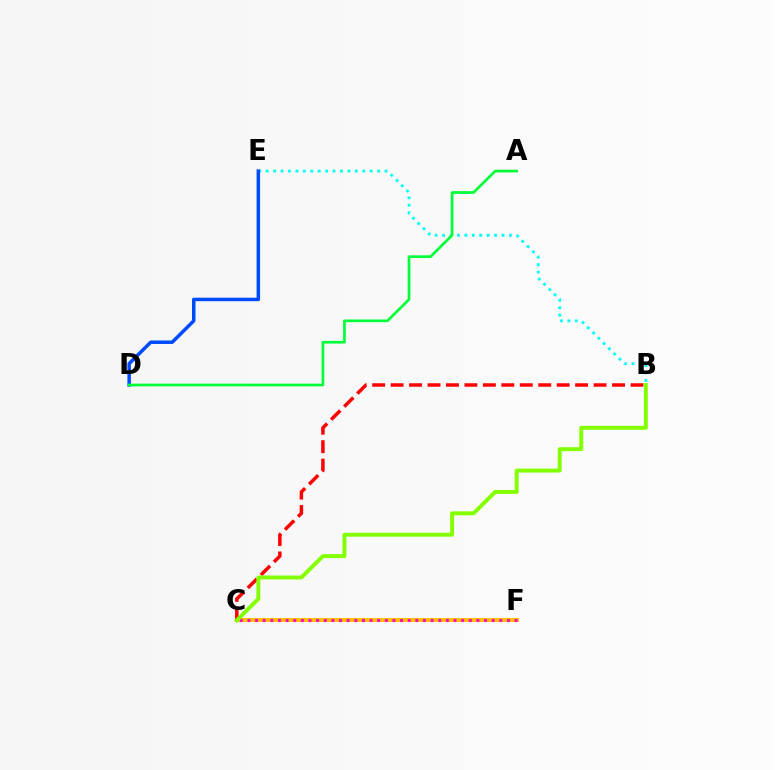{('C', 'F'): [{'color': '#7200ff', 'line_style': 'solid', 'thickness': 2.66}, {'color': '#ffbd00', 'line_style': 'solid', 'thickness': 2.89}, {'color': '#ff00cf', 'line_style': 'dotted', 'thickness': 2.07}], ('B', 'E'): [{'color': '#00fff6', 'line_style': 'dotted', 'thickness': 2.02}], ('B', 'C'): [{'color': '#ff0000', 'line_style': 'dashed', 'thickness': 2.51}, {'color': '#84ff00', 'line_style': 'solid', 'thickness': 2.84}], ('D', 'E'): [{'color': '#004bff', 'line_style': 'solid', 'thickness': 2.51}], ('A', 'D'): [{'color': '#00ff39', 'line_style': 'solid', 'thickness': 1.94}]}